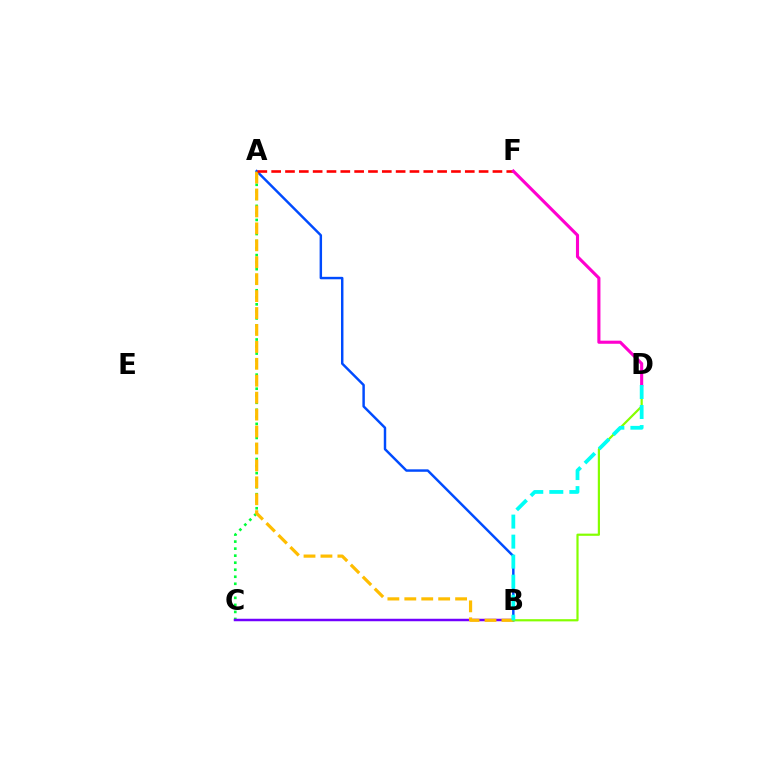{('A', 'C'): [{'color': '#00ff39', 'line_style': 'dotted', 'thickness': 1.91}], ('B', 'C'): [{'color': '#7200ff', 'line_style': 'solid', 'thickness': 1.79}], ('A', 'B'): [{'color': '#004bff', 'line_style': 'solid', 'thickness': 1.77}, {'color': '#ffbd00', 'line_style': 'dashed', 'thickness': 2.3}], ('B', 'D'): [{'color': '#84ff00', 'line_style': 'solid', 'thickness': 1.58}, {'color': '#00fff6', 'line_style': 'dashed', 'thickness': 2.72}], ('A', 'F'): [{'color': '#ff0000', 'line_style': 'dashed', 'thickness': 1.88}], ('D', 'F'): [{'color': '#ff00cf', 'line_style': 'solid', 'thickness': 2.23}]}